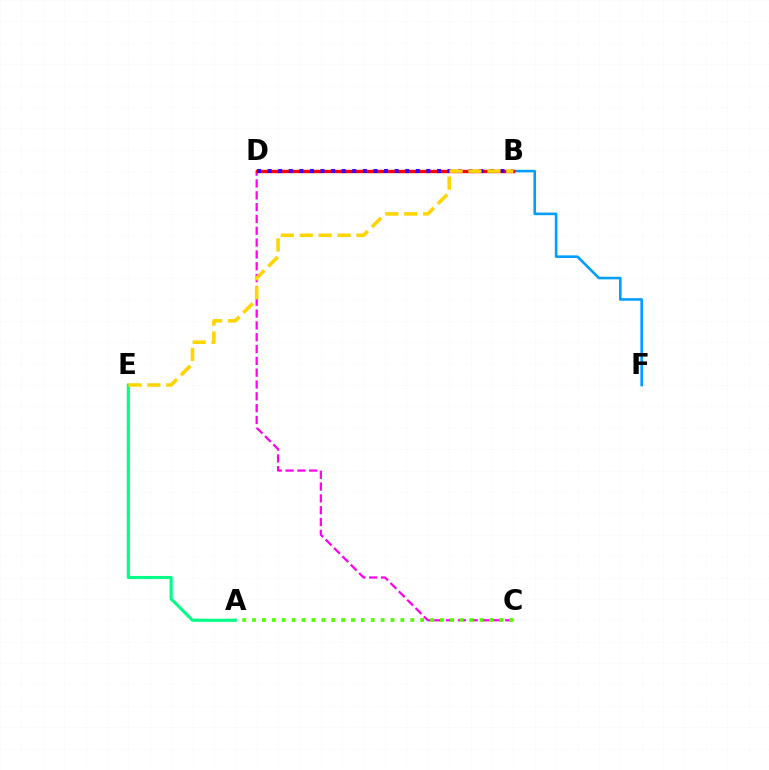{('C', 'D'): [{'color': '#ff00ed', 'line_style': 'dashed', 'thickness': 1.61}], ('A', 'E'): [{'color': '#00ff86', 'line_style': 'solid', 'thickness': 2.23}], ('B', 'F'): [{'color': '#009eff', 'line_style': 'solid', 'thickness': 1.88}], ('B', 'D'): [{'color': '#ff0000', 'line_style': 'solid', 'thickness': 2.44}, {'color': '#3700ff', 'line_style': 'dotted', 'thickness': 2.88}], ('B', 'E'): [{'color': '#ffd500', 'line_style': 'dashed', 'thickness': 2.57}], ('A', 'C'): [{'color': '#4fff00', 'line_style': 'dotted', 'thickness': 2.69}]}